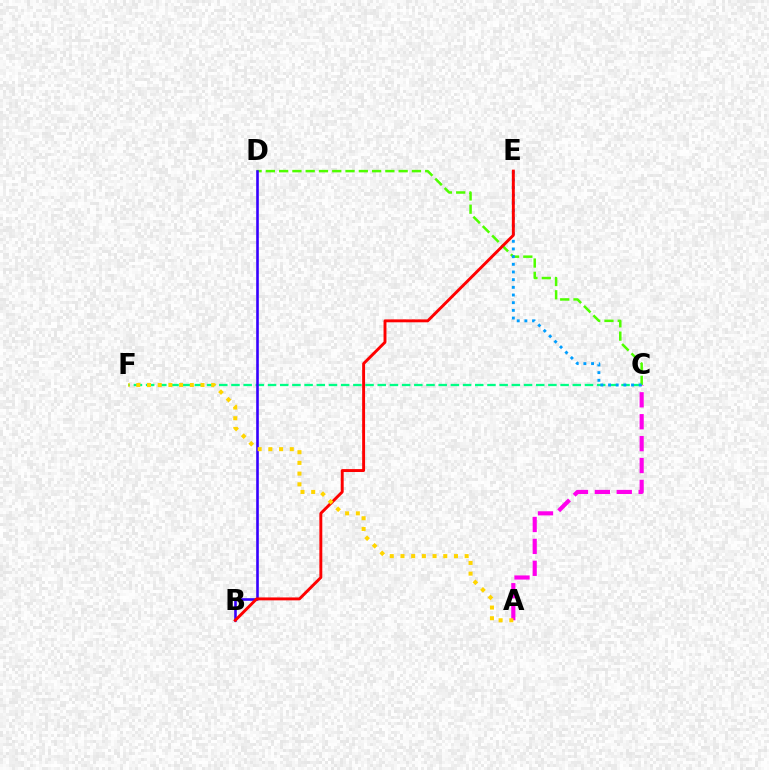{('C', 'F'): [{'color': '#00ff86', 'line_style': 'dashed', 'thickness': 1.66}], ('C', 'D'): [{'color': '#4fff00', 'line_style': 'dashed', 'thickness': 1.8}], ('A', 'C'): [{'color': '#ff00ed', 'line_style': 'dashed', 'thickness': 2.98}], ('B', 'D'): [{'color': '#3700ff', 'line_style': 'solid', 'thickness': 1.87}], ('C', 'E'): [{'color': '#009eff', 'line_style': 'dotted', 'thickness': 2.08}], ('B', 'E'): [{'color': '#ff0000', 'line_style': 'solid', 'thickness': 2.1}], ('A', 'F'): [{'color': '#ffd500', 'line_style': 'dotted', 'thickness': 2.91}]}